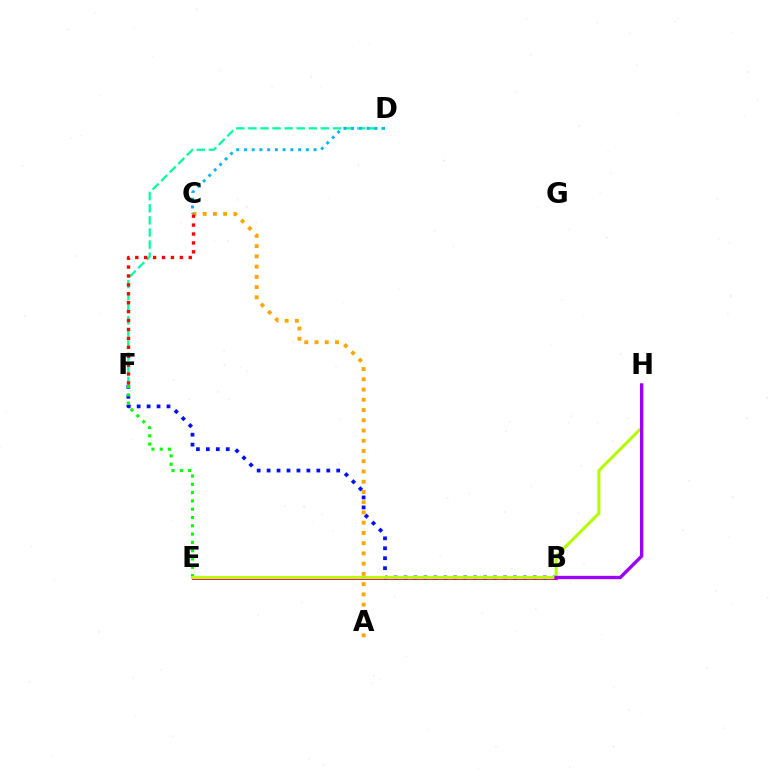{('A', 'C'): [{'color': '#ffa500', 'line_style': 'dotted', 'thickness': 2.78}], ('B', 'E'): [{'color': '#ff00bd', 'line_style': 'solid', 'thickness': 2.15}], ('B', 'F'): [{'color': '#0010ff', 'line_style': 'dotted', 'thickness': 2.7}], ('D', 'F'): [{'color': '#00ff9d', 'line_style': 'dashed', 'thickness': 1.64}], ('E', 'F'): [{'color': '#08ff00', 'line_style': 'dotted', 'thickness': 2.25}], ('E', 'H'): [{'color': '#b3ff00', 'line_style': 'solid', 'thickness': 2.2}], ('C', 'D'): [{'color': '#00b5ff', 'line_style': 'dotted', 'thickness': 2.1}], ('C', 'F'): [{'color': '#ff0000', 'line_style': 'dotted', 'thickness': 2.42}], ('B', 'H'): [{'color': '#9b00ff', 'line_style': 'solid', 'thickness': 2.42}]}